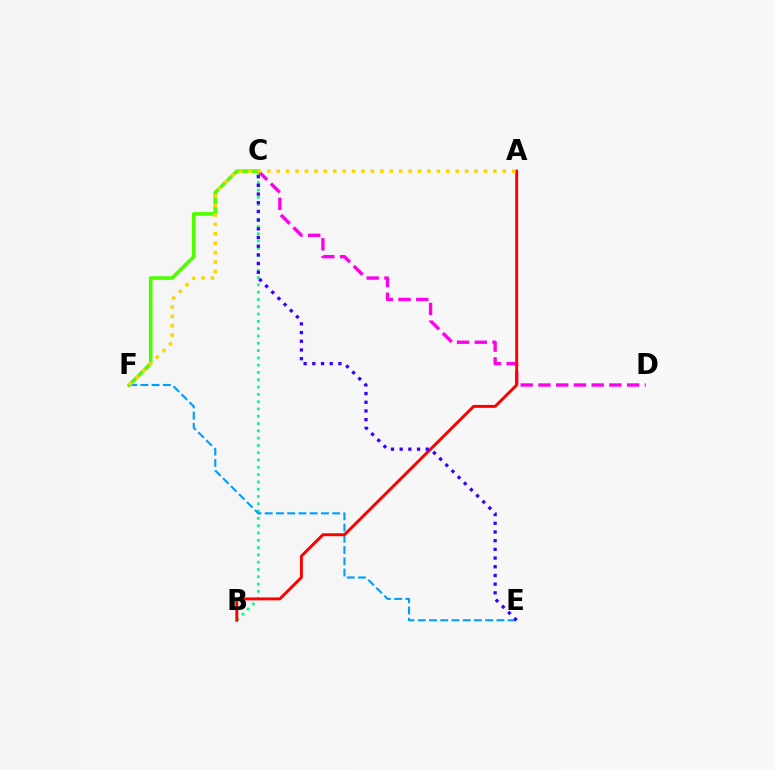{('C', 'F'): [{'color': '#4fff00', 'line_style': 'solid', 'thickness': 2.61}], ('B', 'C'): [{'color': '#00ff86', 'line_style': 'dotted', 'thickness': 1.98}], ('C', 'D'): [{'color': '#ff00ed', 'line_style': 'dashed', 'thickness': 2.41}], ('E', 'F'): [{'color': '#009eff', 'line_style': 'dashed', 'thickness': 1.53}], ('A', 'B'): [{'color': '#ff0000', 'line_style': 'solid', 'thickness': 2.11}], ('C', 'E'): [{'color': '#3700ff', 'line_style': 'dotted', 'thickness': 2.36}], ('A', 'F'): [{'color': '#ffd500', 'line_style': 'dotted', 'thickness': 2.56}]}